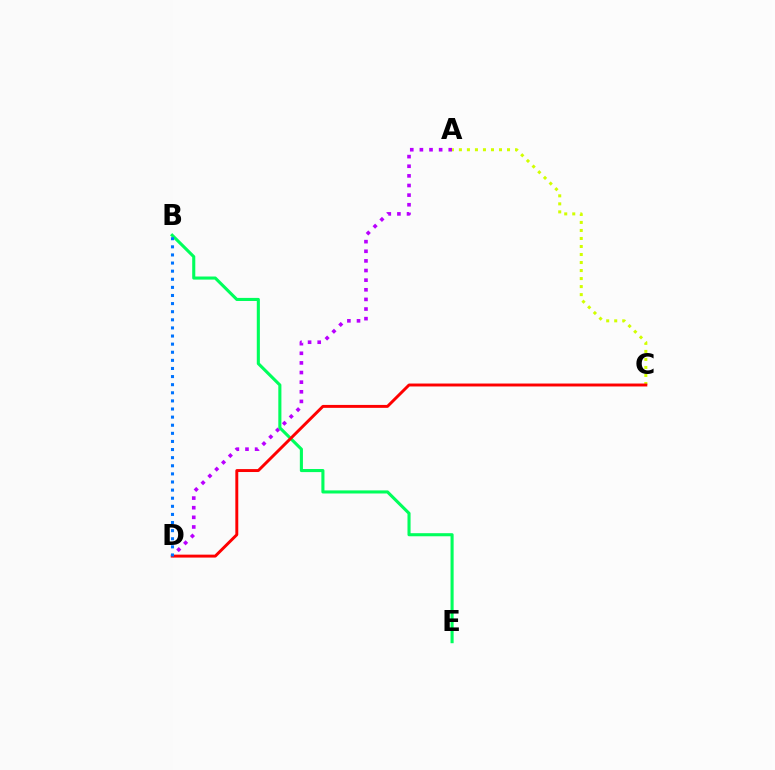{('A', 'D'): [{'color': '#b900ff', 'line_style': 'dotted', 'thickness': 2.62}], ('B', 'E'): [{'color': '#00ff5c', 'line_style': 'solid', 'thickness': 2.22}], ('A', 'C'): [{'color': '#d1ff00', 'line_style': 'dotted', 'thickness': 2.18}], ('C', 'D'): [{'color': '#ff0000', 'line_style': 'solid', 'thickness': 2.11}], ('B', 'D'): [{'color': '#0074ff', 'line_style': 'dotted', 'thickness': 2.2}]}